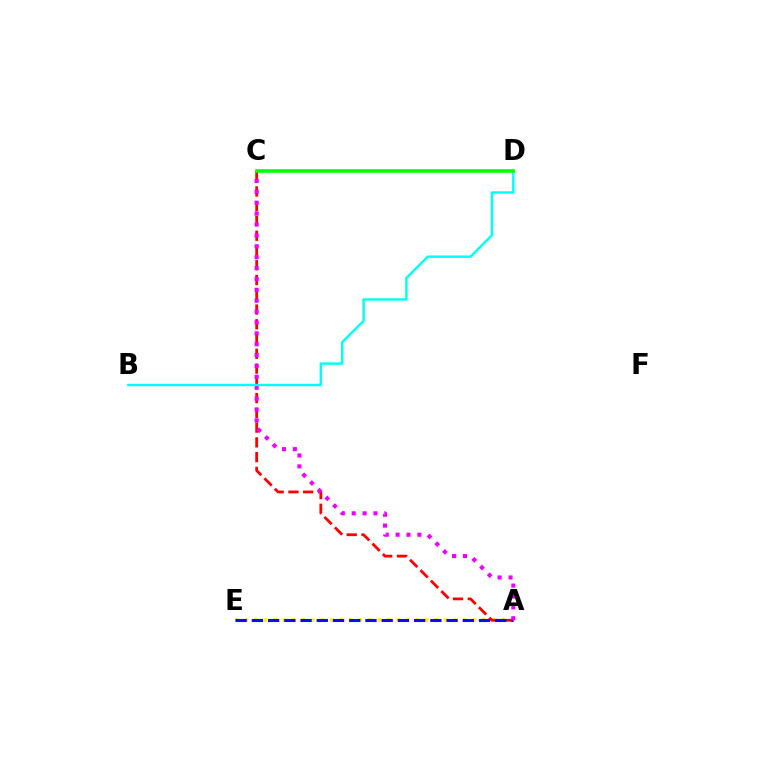{('A', 'E'): [{'color': '#fcf500', 'line_style': 'dotted', 'thickness': 2.58}, {'color': '#0010ff', 'line_style': 'dashed', 'thickness': 2.2}], ('A', 'C'): [{'color': '#ff0000', 'line_style': 'dashed', 'thickness': 2.01}, {'color': '#ee00ff', 'line_style': 'dotted', 'thickness': 2.96}], ('B', 'D'): [{'color': '#00fff6', 'line_style': 'solid', 'thickness': 1.76}], ('C', 'D'): [{'color': '#08ff00', 'line_style': 'solid', 'thickness': 2.58}]}